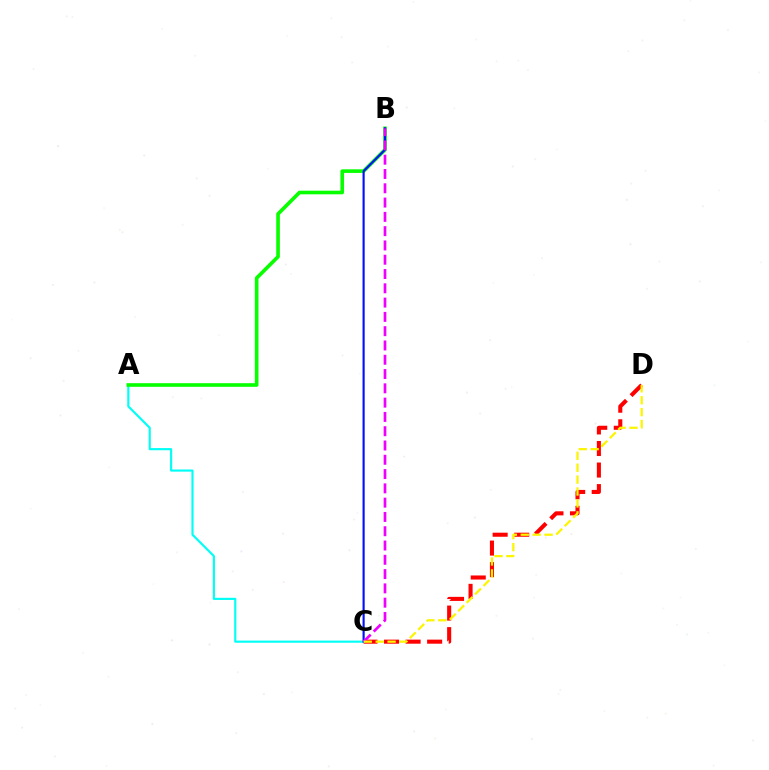{('C', 'D'): [{'color': '#ff0000', 'line_style': 'dashed', 'thickness': 2.93}, {'color': '#fcf500', 'line_style': 'dashed', 'thickness': 1.62}], ('A', 'C'): [{'color': '#00fff6', 'line_style': 'solid', 'thickness': 1.55}], ('A', 'B'): [{'color': '#08ff00', 'line_style': 'solid', 'thickness': 2.61}], ('B', 'C'): [{'color': '#0010ff', 'line_style': 'solid', 'thickness': 1.54}, {'color': '#ee00ff', 'line_style': 'dashed', 'thickness': 1.94}]}